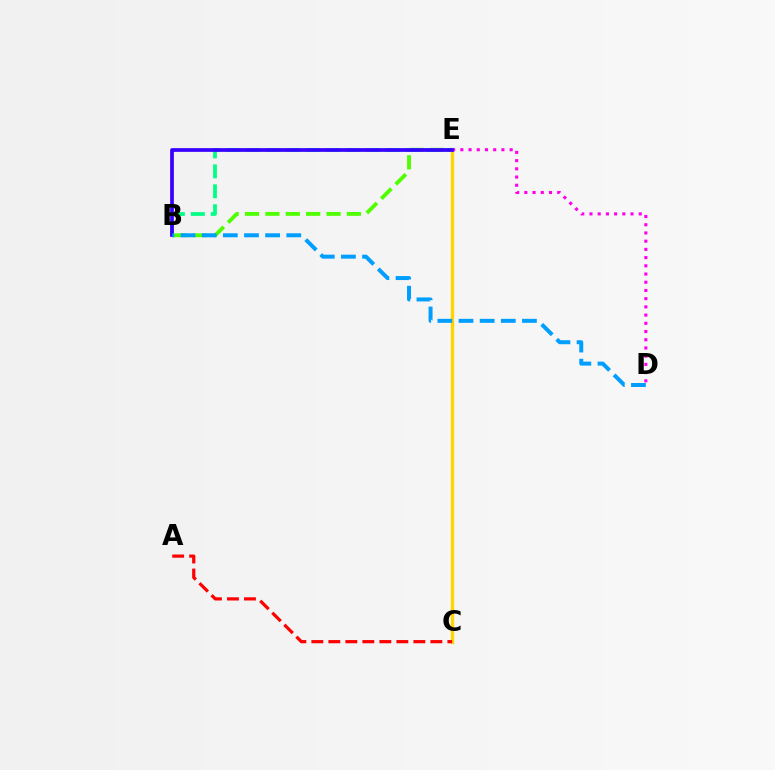{('B', 'E'): [{'color': '#4fff00', 'line_style': 'dashed', 'thickness': 2.77}, {'color': '#00ff86', 'line_style': 'dashed', 'thickness': 2.71}, {'color': '#3700ff', 'line_style': 'solid', 'thickness': 2.67}], ('C', 'E'): [{'color': '#ffd500', 'line_style': 'solid', 'thickness': 2.41}], ('A', 'C'): [{'color': '#ff0000', 'line_style': 'dashed', 'thickness': 2.31}], ('D', 'E'): [{'color': '#ff00ed', 'line_style': 'dotted', 'thickness': 2.23}], ('B', 'D'): [{'color': '#009eff', 'line_style': 'dashed', 'thickness': 2.87}]}